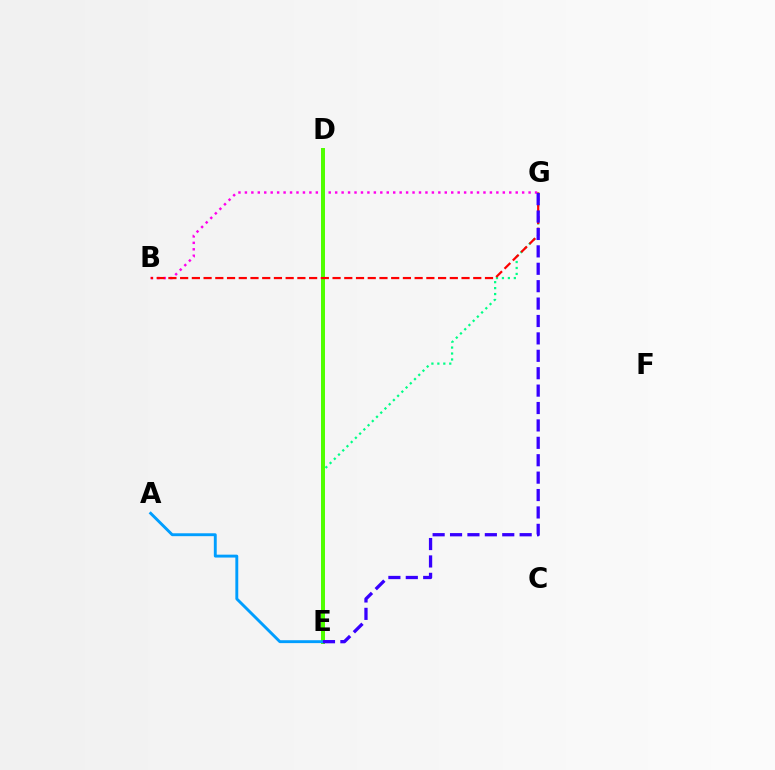{('E', 'G'): [{'color': '#00ff86', 'line_style': 'dotted', 'thickness': 1.62}, {'color': '#3700ff', 'line_style': 'dashed', 'thickness': 2.36}], ('D', 'E'): [{'color': '#ffd500', 'line_style': 'solid', 'thickness': 1.83}, {'color': '#4fff00', 'line_style': 'solid', 'thickness': 2.86}], ('B', 'G'): [{'color': '#ff00ed', 'line_style': 'dotted', 'thickness': 1.75}, {'color': '#ff0000', 'line_style': 'dashed', 'thickness': 1.59}], ('A', 'E'): [{'color': '#009eff', 'line_style': 'solid', 'thickness': 2.09}]}